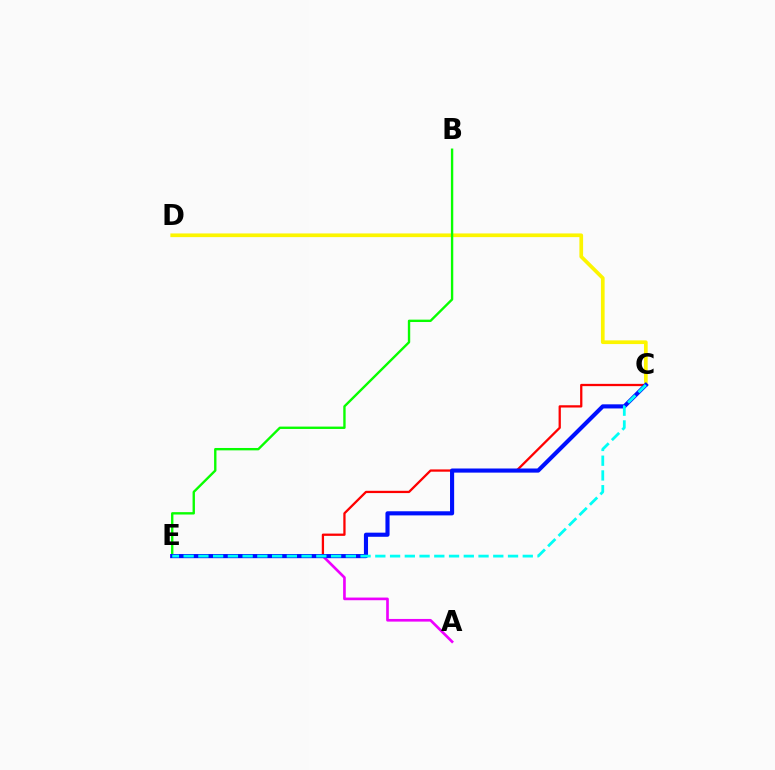{('C', 'E'): [{'color': '#ff0000', 'line_style': 'solid', 'thickness': 1.64}, {'color': '#0010ff', 'line_style': 'solid', 'thickness': 2.97}, {'color': '#00fff6', 'line_style': 'dashed', 'thickness': 2.0}], ('C', 'D'): [{'color': '#fcf500', 'line_style': 'solid', 'thickness': 2.66}], ('A', 'E'): [{'color': '#ee00ff', 'line_style': 'solid', 'thickness': 1.92}], ('B', 'E'): [{'color': '#08ff00', 'line_style': 'solid', 'thickness': 1.71}]}